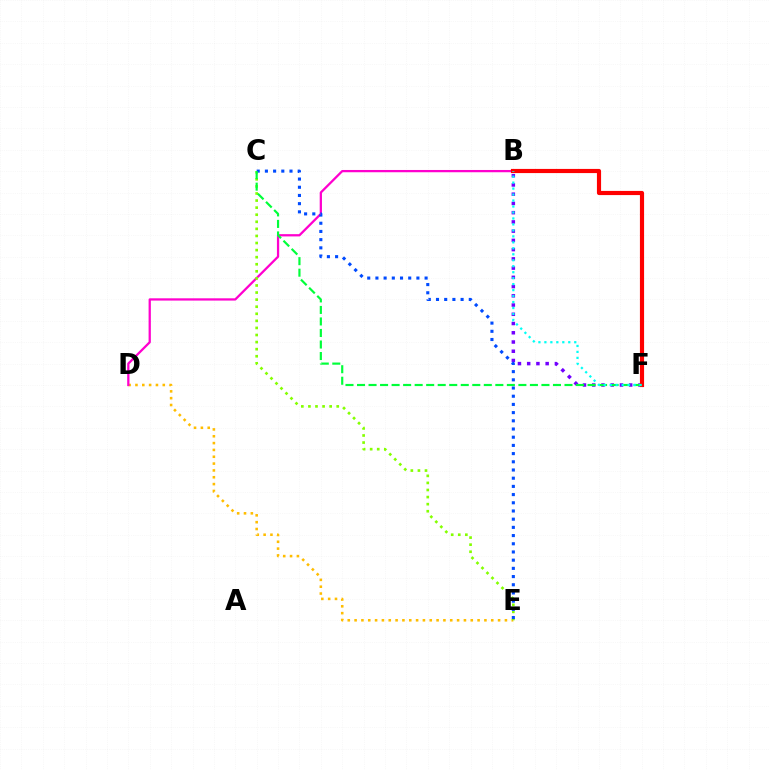{('B', 'F'): [{'color': '#7200ff', 'line_style': 'dotted', 'thickness': 2.51}, {'color': '#ff0000', 'line_style': 'solid', 'thickness': 2.99}, {'color': '#00fff6', 'line_style': 'dotted', 'thickness': 1.62}], ('D', 'E'): [{'color': '#ffbd00', 'line_style': 'dotted', 'thickness': 1.86}], ('B', 'D'): [{'color': '#ff00cf', 'line_style': 'solid', 'thickness': 1.63}], ('C', 'E'): [{'color': '#84ff00', 'line_style': 'dotted', 'thickness': 1.92}, {'color': '#004bff', 'line_style': 'dotted', 'thickness': 2.23}], ('C', 'F'): [{'color': '#00ff39', 'line_style': 'dashed', 'thickness': 1.57}]}